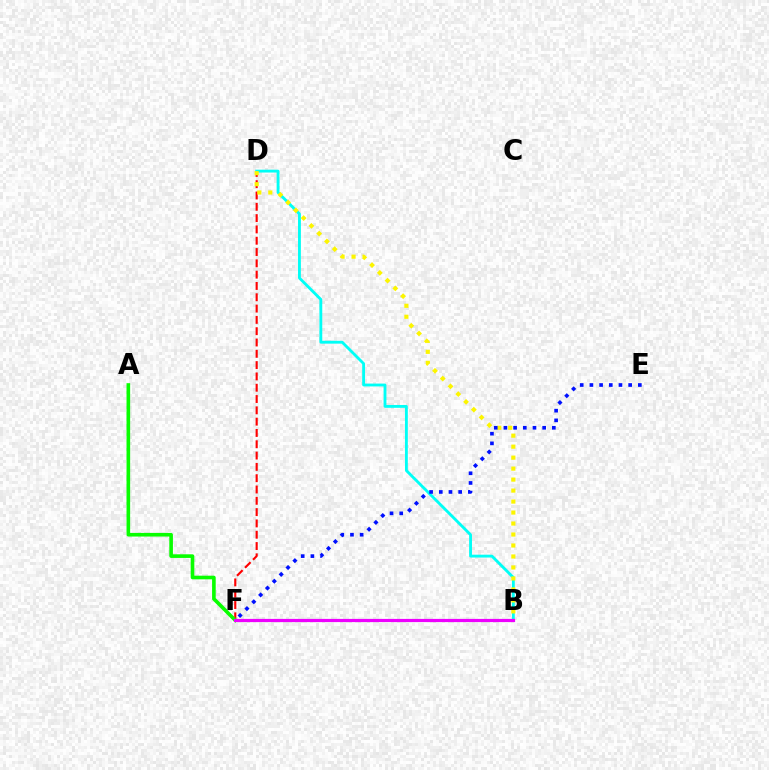{('D', 'F'): [{'color': '#ff0000', 'line_style': 'dashed', 'thickness': 1.54}], ('B', 'D'): [{'color': '#00fff6', 'line_style': 'solid', 'thickness': 2.05}, {'color': '#fcf500', 'line_style': 'dotted', 'thickness': 2.98}], ('A', 'F'): [{'color': '#08ff00', 'line_style': 'solid', 'thickness': 2.61}], ('E', 'F'): [{'color': '#0010ff', 'line_style': 'dotted', 'thickness': 2.63}], ('B', 'F'): [{'color': '#ee00ff', 'line_style': 'solid', 'thickness': 2.31}]}